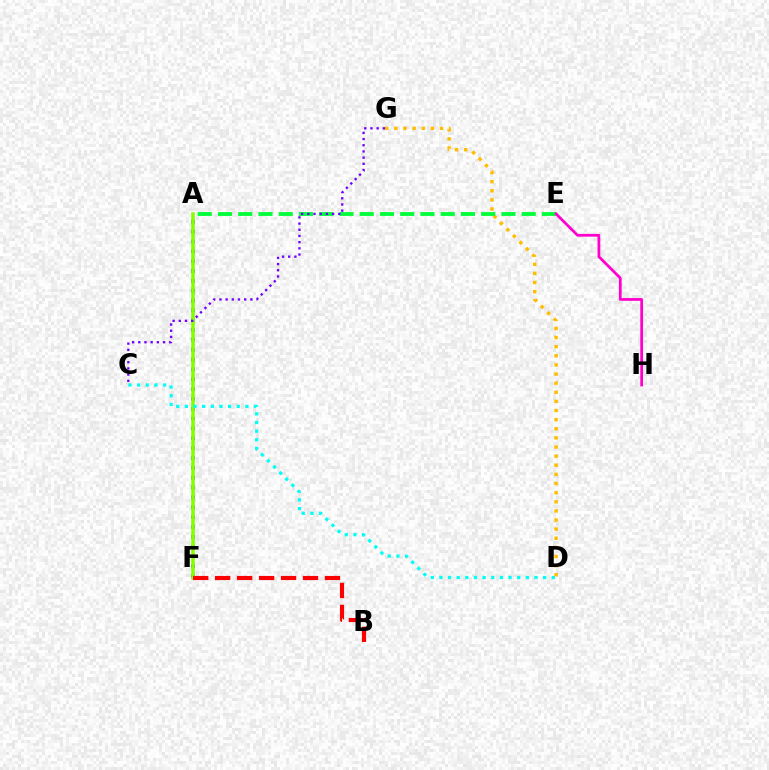{('A', 'F'): [{'color': '#004bff', 'line_style': 'dotted', 'thickness': 2.67}, {'color': '#84ff00', 'line_style': 'solid', 'thickness': 2.55}], ('D', 'G'): [{'color': '#ffbd00', 'line_style': 'dotted', 'thickness': 2.48}], ('A', 'E'): [{'color': '#00ff39', 'line_style': 'dashed', 'thickness': 2.75}], ('B', 'F'): [{'color': '#ff0000', 'line_style': 'dashed', 'thickness': 2.98}], ('E', 'H'): [{'color': '#ff00cf', 'line_style': 'solid', 'thickness': 1.99}], ('C', 'G'): [{'color': '#7200ff', 'line_style': 'dotted', 'thickness': 1.68}], ('C', 'D'): [{'color': '#00fff6', 'line_style': 'dotted', 'thickness': 2.35}]}